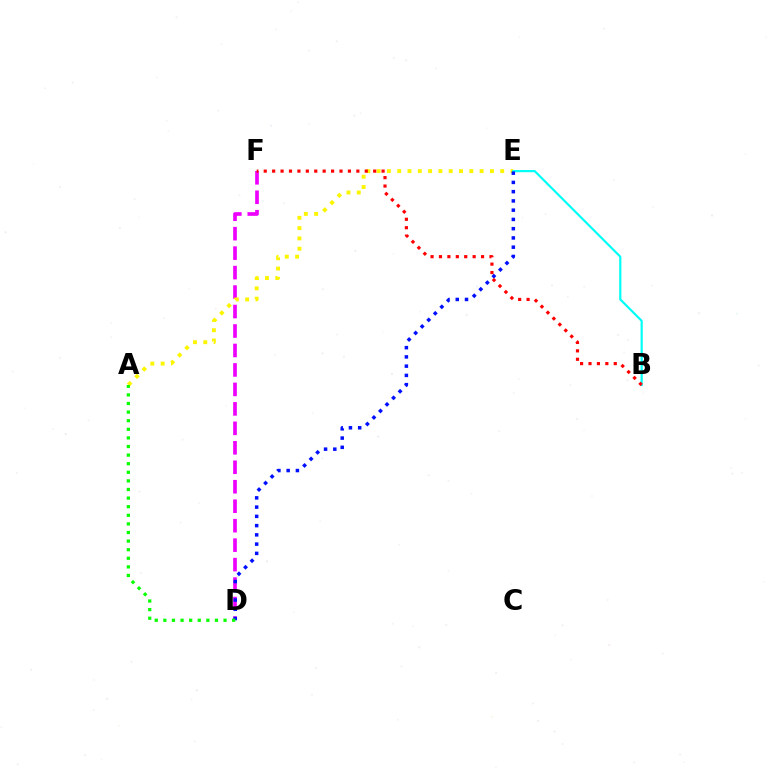{('D', 'F'): [{'color': '#ee00ff', 'line_style': 'dashed', 'thickness': 2.64}], ('A', 'E'): [{'color': '#fcf500', 'line_style': 'dotted', 'thickness': 2.8}], ('B', 'E'): [{'color': '#00fff6', 'line_style': 'solid', 'thickness': 1.57}], ('D', 'E'): [{'color': '#0010ff', 'line_style': 'dotted', 'thickness': 2.51}], ('B', 'F'): [{'color': '#ff0000', 'line_style': 'dotted', 'thickness': 2.29}], ('A', 'D'): [{'color': '#08ff00', 'line_style': 'dotted', 'thickness': 2.34}]}